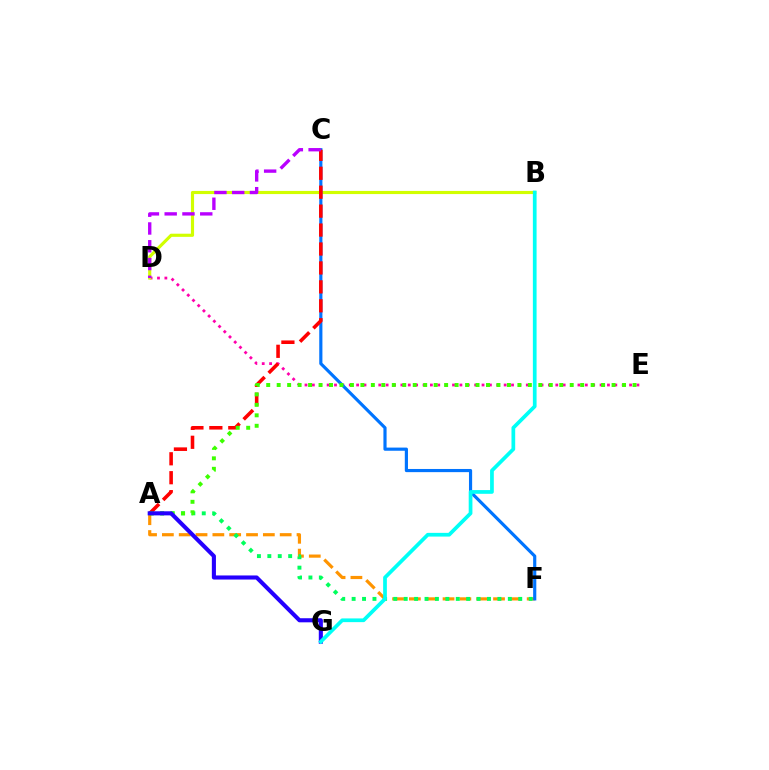{('D', 'E'): [{'color': '#ff00ac', 'line_style': 'dotted', 'thickness': 2.0}], ('B', 'D'): [{'color': '#d1ff00', 'line_style': 'solid', 'thickness': 2.26}], ('A', 'F'): [{'color': '#ff9400', 'line_style': 'dashed', 'thickness': 2.29}, {'color': '#00ff5c', 'line_style': 'dotted', 'thickness': 2.83}], ('C', 'F'): [{'color': '#0074ff', 'line_style': 'solid', 'thickness': 2.28}], ('A', 'C'): [{'color': '#ff0000', 'line_style': 'dashed', 'thickness': 2.57}], ('A', 'E'): [{'color': '#3dff00', 'line_style': 'dotted', 'thickness': 2.84}], ('A', 'G'): [{'color': '#2500ff', 'line_style': 'solid', 'thickness': 2.94}], ('B', 'G'): [{'color': '#00fff6', 'line_style': 'solid', 'thickness': 2.68}], ('C', 'D'): [{'color': '#b900ff', 'line_style': 'dashed', 'thickness': 2.42}]}